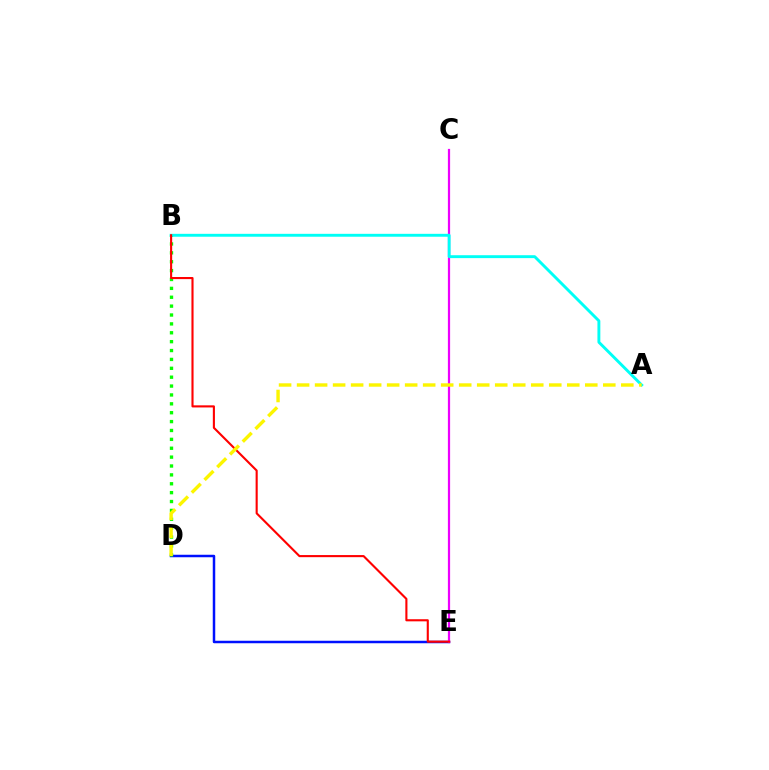{('D', 'E'): [{'color': '#0010ff', 'line_style': 'solid', 'thickness': 1.79}], ('B', 'D'): [{'color': '#08ff00', 'line_style': 'dotted', 'thickness': 2.41}], ('C', 'E'): [{'color': '#ee00ff', 'line_style': 'solid', 'thickness': 1.6}], ('A', 'B'): [{'color': '#00fff6', 'line_style': 'solid', 'thickness': 2.09}], ('B', 'E'): [{'color': '#ff0000', 'line_style': 'solid', 'thickness': 1.52}], ('A', 'D'): [{'color': '#fcf500', 'line_style': 'dashed', 'thickness': 2.45}]}